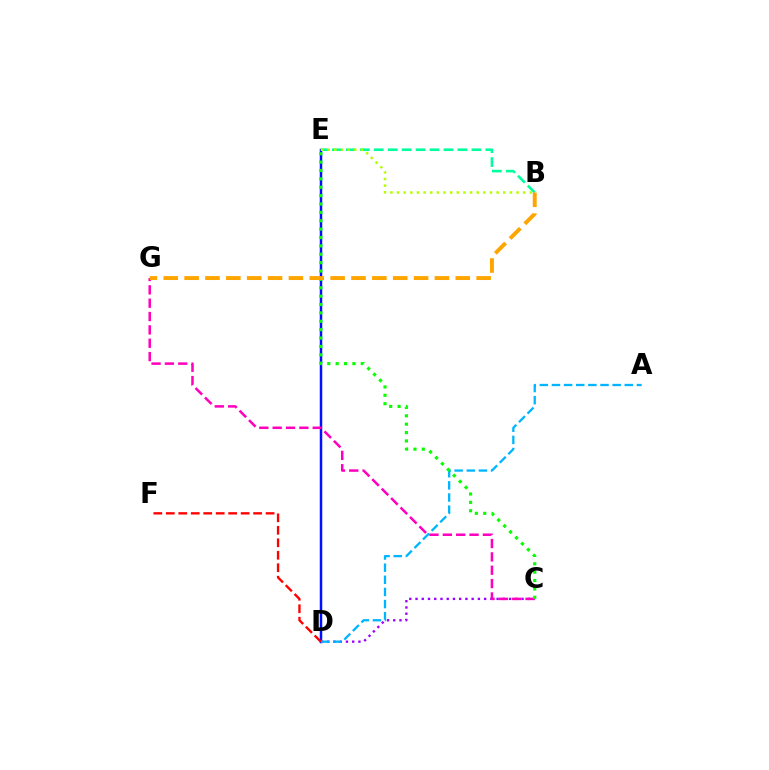{('D', 'E'): [{'color': '#0010ff', 'line_style': 'solid', 'thickness': 1.79}], ('B', 'E'): [{'color': '#00ff9d', 'line_style': 'dashed', 'thickness': 1.9}, {'color': '#b3ff00', 'line_style': 'dotted', 'thickness': 1.8}], ('C', 'D'): [{'color': '#9b00ff', 'line_style': 'dotted', 'thickness': 1.69}], ('A', 'D'): [{'color': '#00b5ff', 'line_style': 'dashed', 'thickness': 1.65}], ('C', 'G'): [{'color': '#ff00bd', 'line_style': 'dashed', 'thickness': 1.81}], ('C', 'E'): [{'color': '#08ff00', 'line_style': 'dotted', 'thickness': 2.28}], ('B', 'G'): [{'color': '#ffa500', 'line_style': 'dashed', 'thickness': 2.83}], ('D', 'F'): [{'color': '#ff0000', 'line_style': 'dashed', 'thickness': 1.69}]}